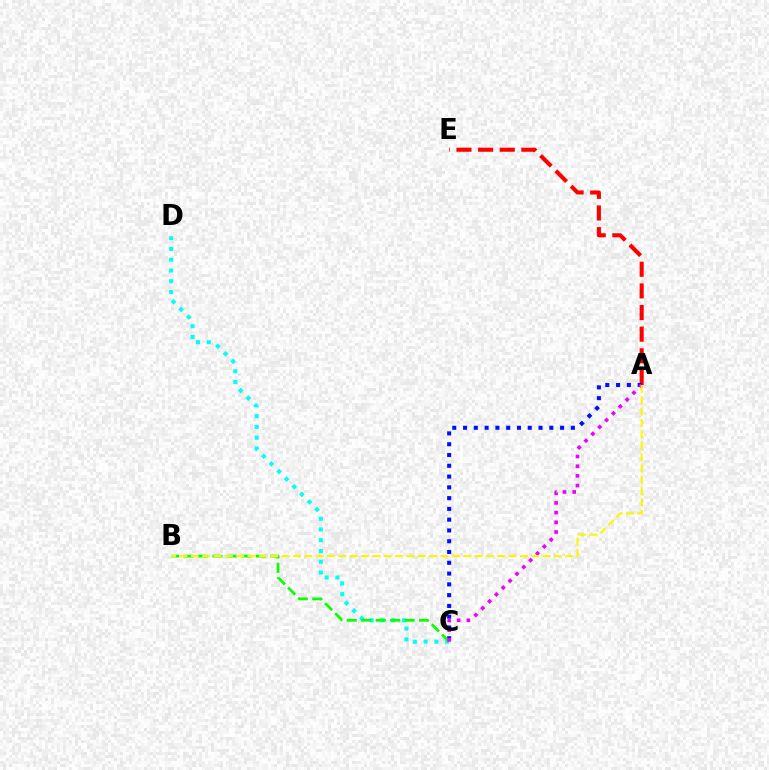{('C', 'D'): [{'color': '#00fff6', 'line_style': 'dotted', 'thickness': 2.92}], ('A', 'E'): [{'color': '#ff0000', 'line_style': 'dashed', 'thickness': 2.94}], ('A', 'C'): [{'color': '#0010ff', 'line_style': 'dotted', 'thickness': 2.93}, {'color': '#ee00ff', 'line_style': 'dotted', 'thickness': 2.63}], ('B', 'C'): [{'color': '#08ff00', 'line_style': 'dashed', 'thickness': 1.96}], ('A', 'B'): [{'color': '#fcf500', 'line_style': 'dashed', 'thickness': 1.54}]}